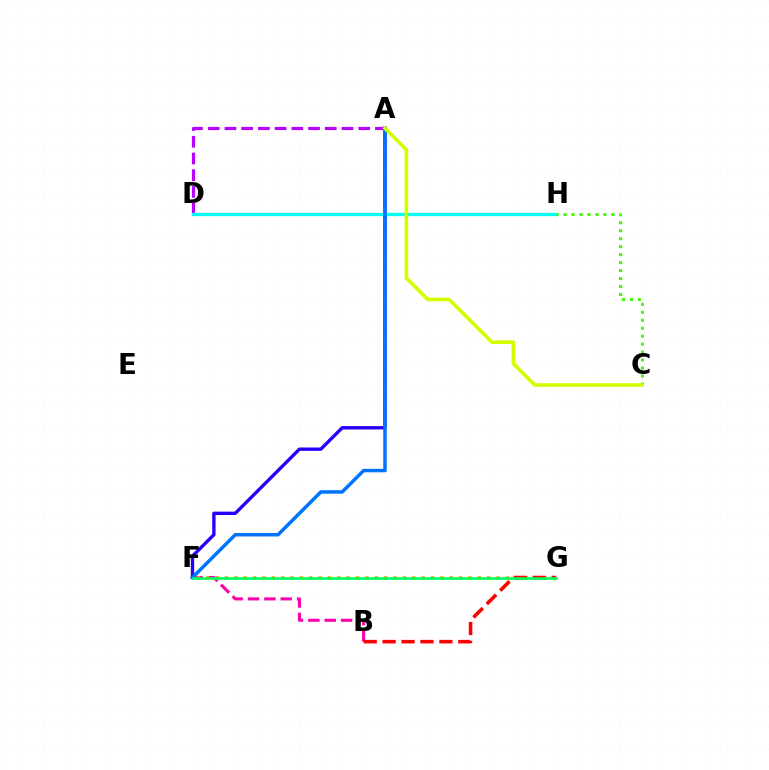{('A', 'F'): [{'color': '#2500ff', 'line_style': 'solid', 'thickness': 2.42}, {'color': '#0074ff', 'line_style': 'solid', 'thickness': 2.51}], ('B', 'F'): [{'color': '#ff00ac', 'line_style': 'dashed', 'thickness': 2.22}], ('F', 'G'): [{'color': '#ff9400', 'line_style': 'dotted', 'thickness': 2.54}, {'color': '#00ff5c', 'line_style': 'solid', 'thickness': 1.89}], ('B', 'G'): [{'color': '#ff0000', 'line_style': 'dashed', 'thickness': 2.57}], ('A', 'D'): [{'color': '#b900ff', 'line_style': 'dashed', 'thickness': 2.27}], ('D', 'H'): [{'color': '#00fff6', 'line_style': 'solid', 'thickness': 2.36}], ('C', 'H'): [{'color': '#3dff00', 'line_style': 'dotted', 'thickness': 2.16}], ('A', 'C'): [{'color': '#d1ff00', 'line_style': 'solid', 'thickness': 2.6}]}